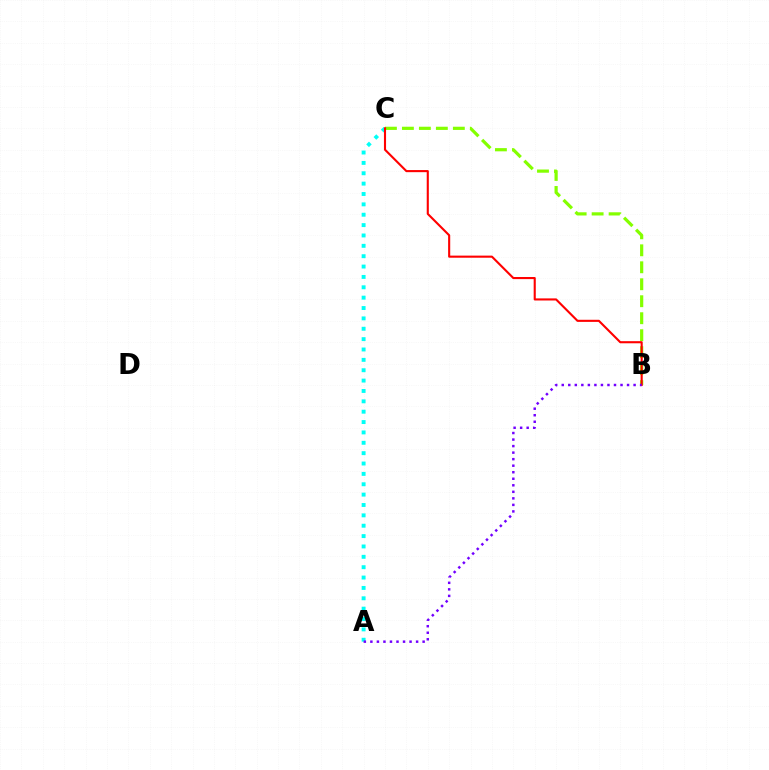{('A', 'C'): [{'color': '#00fff6', 'line_style': 'dotted', 'thickness': 2.82}], ('B', 'C'): [{'color': '#84ff00', 'line_style': 'dashed', 'thickness': 2.31}, {'color': '#ff0000', 'line_style': 'solid', 'thickness': 1.52}], ('A', 'B'): [{'color': '#7200ff', 'line_style': 'dotted', 'thickness': 1.77}]}